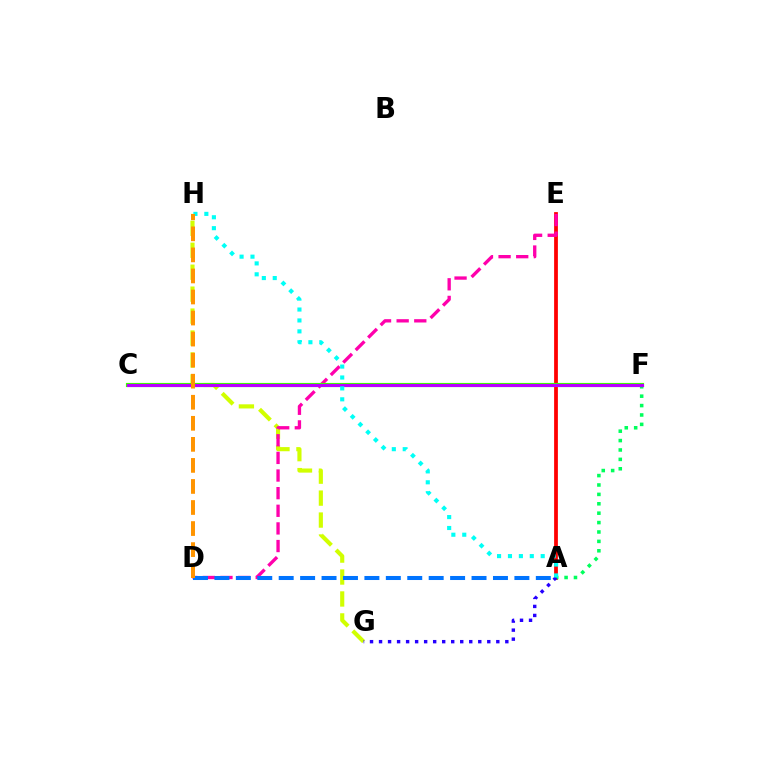{('A', 'E'): [{'color': '#ff0000', 'line_style': 'solid', 'thickness': 2.71}], ('G', 'H'): [{'color': '#d1ff00', 'line_style': 'dashed', 'thickness': 2.98}], ('D', 'E'): [{'color': '#ff00ac', 'line_style': 'dashed', 'thickness': 2.39}], ('A', 'F'): [{'color': '#00ff5c', 'line_style': 'dotted', 'thickness': 2.55}], ('A', 'G'): [{'color': '#2500ff', 'line_style': 'dotted', 'thickness': 2.45}], ('C', 'F'): [{'color': '#3dff00', 'line_style': 'solid', 'thickness': 2.99}, {'color': '#b900ff', 'line_style': 'solid', 'thickness': 2.22}], ('A', 'D'): [{'color': '#0074ff', 'line_style': 'dashed', 'thickness': 2.91}], ('A', 'H'): [{'color': '#00fff6', 'line_style': 'dotted', 'thickness': 2.96}], ('D', 'H'): [{'color': '#ff9400', 'line_style': 'dashed', 'thickness': 2.86}]}